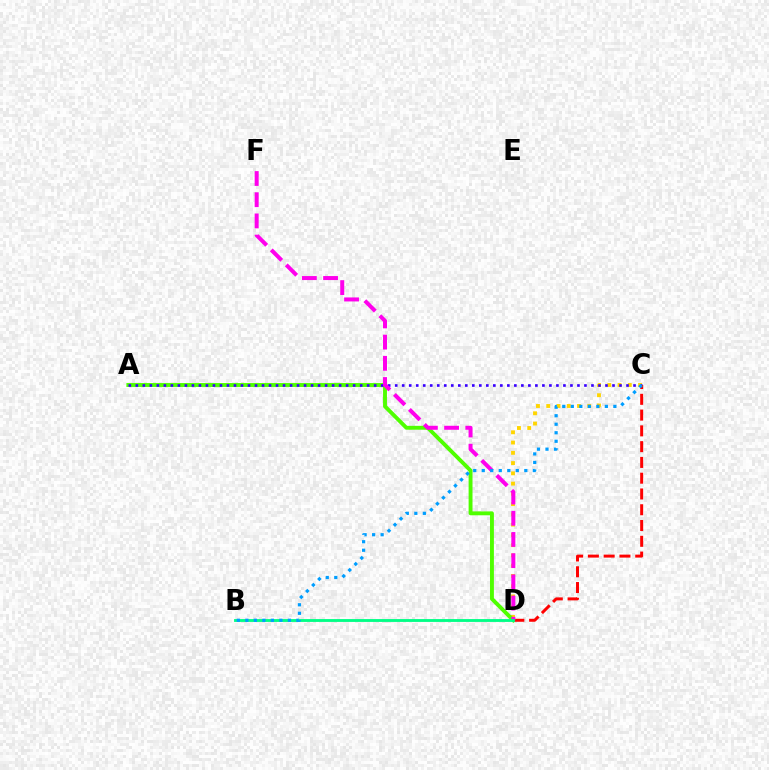{('C', 'D'): [{'color': '#ffd500', 'line_style': 'dotted', 'thickness': 2.79}, {'color': '#ff0000', 'line_style': 'dashed', 'thickness': 2.14}], ('A', 'D'): [{'color': '#4fff00', 'line_style': 'solid', 'thickness': 2.8}], ('A', 'C'): [{'color': '#3700ff', 'line_style': 'dotted', 'thickness': 1.9}], ('D', 'F'): [{'color': '#ff00ed', 'line_style': 'dashed', 'thickness': 2.88}], ('B', 'D'): [{'color': '#00ff86', 'line_style': 'solid', 'thickness': 2.05}], ('B', 'C'): [{'color': '#009eff', 'line_style': 'dotted', 'thickness': 2.31}]}